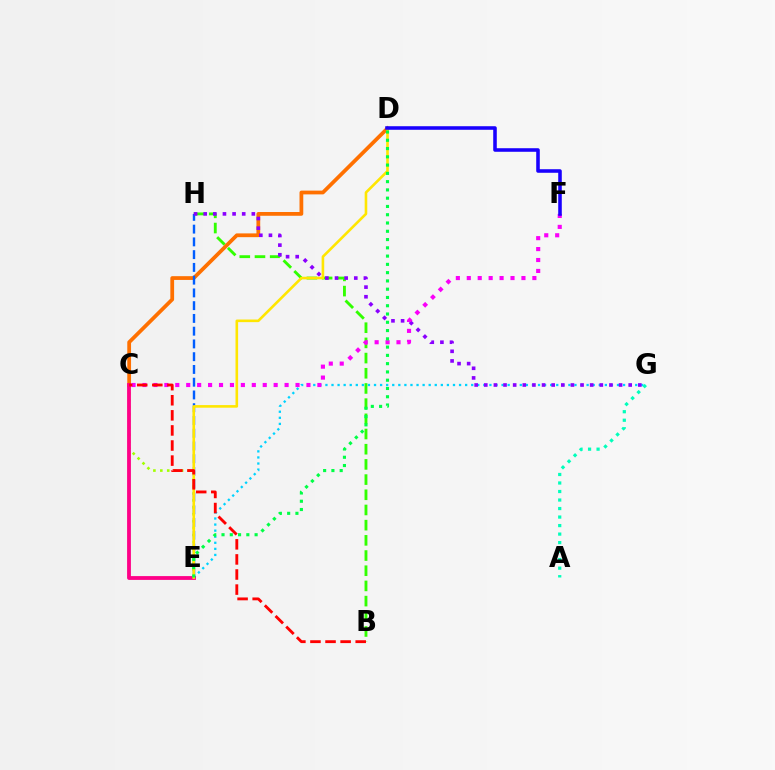{('E', 'G'): [{'color': '#00d3ff', 'line_style': 'dotted', 'thickness': 1.65}], ('C', 'E'): [{'color': '#a2ff00', 'line_style': 'dotted', 'thickness': 1.88}, {'color': '#ff0088', 'line_style': 'solid', 'thickness': 2.74}], ('B', 'H'): [{'color': '#31ff00', 'line_style': 'dashed', 'thickness': 2.06}], ('C', 'D'): [{'color': '#ff7000', 'line_style': 'solid', 'thickness': 2.71}], ('A', 'G'): [{'color': '#00ffbb', 'line_style': 'dotted', 'thickness': 2.31}], ('E', 'H'): [{'color': '#005dff', 'line_style': 'dashed', 'thickness': 1.73}], ('G', 'H'): [{'color': '#8a00ff', 'line_style': 'dotted', 'thickness': 2.62}], ('D', 'E'): [{'color': '#ffe600', 'line_style': 'solid', 'thickness': 1.88}, {'color': '#00ff45', 'line_style': 'dotted', 'thickness': 2.25}], ('C', 'F'): [{'color': '#fa00f9', 'line_style': 'dotted', 'thickness': 2.97}], ('D', 'F'): [{'color': '#1900ff', 'line_style': 'solid', 'thickness': 2.56}], ('B', 'C'): [{'color': '#ff0000', 'line_style': 'dashed', 'thickness': 2.05}]}